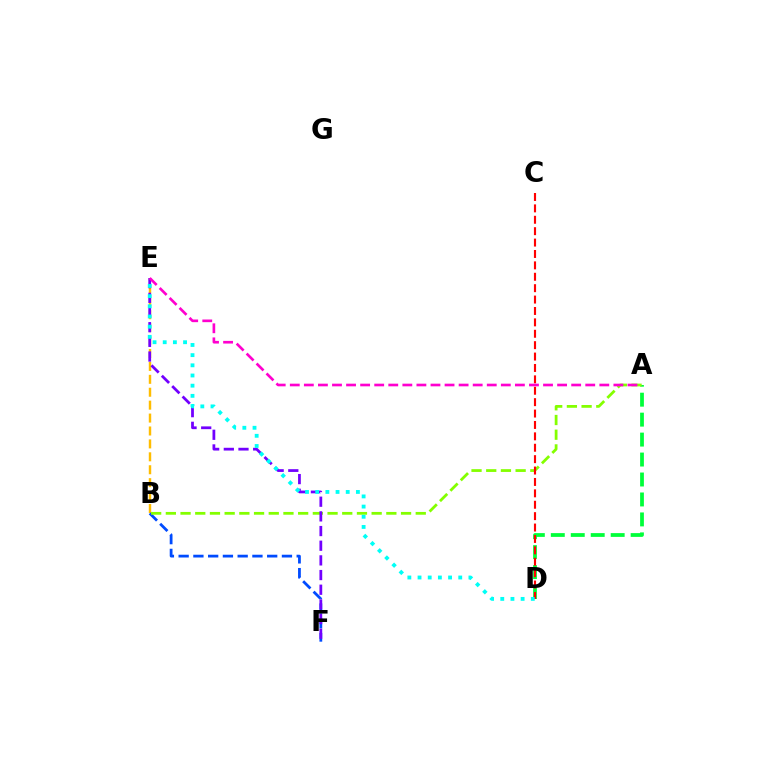{('A', 'D'): [{'color': '#00ff39', 'line_style': 'dashed', 'thickness': 2.71}], ('B', 'E'): [{'color': '#ffbd00', 'line_style': 'dashed', 'thickness': 1.75}], ('B', 'F'): [{'color': '#004bff', 'line_style': 'dashed', 'thickness': 2.0}], ('A', 'B'): [{'color': '#84ff00', 'line_style': 'dashed', 'thickness': 2.0}], ('C', 'D'): [{'color': '#ff0000', 'line_style': 'dashed', 'thickness': 1.55}], ('E', 'F'): [{'color': '#7200ff', 'line_style': 'dashed', 'thickness': 1.99}], ('A', 'E'): [{'color': '#ff00cf', 'line_style': 'dashed', 'thickness': 1.91}], ('D', 'E'): [{'color': '#00fff6', 'line_style': 'dotted', 'thickness': 2.77}]}